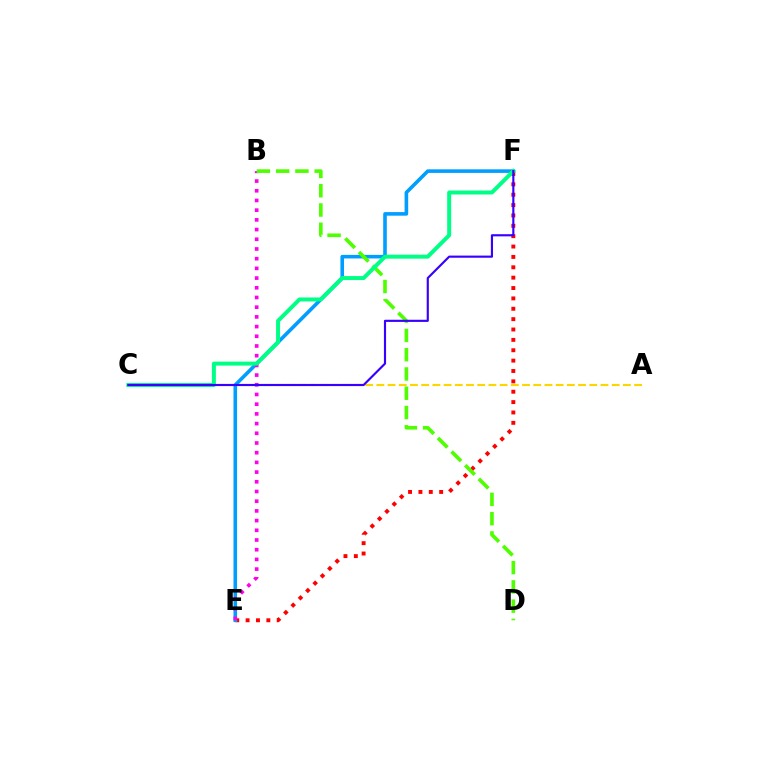{('A', 'C'): [{'color': '#ffd500', 'line_style': 'dashed', 'thickness': 1.52}], ('E', 'F'): [{'color': '#ff0000', 'line_style': 'dotted', 'thickness': 2.82}, {'color': '#009eff', 'line_style': 'solid', 'thickness': 2.58}], ('B', 'E'): [{'color': '#ff00ed', 'line_style': 'dotted', 'thickness': 2.64}], ('B', 'D'): [{'color': '#4fff00', 'line_style': 'dashed', 'thickness': 2.62}], ('C', 'F'): [{'color': '#00ff86', 'line_style': 'solid', 'thickness': 2.86}, {'color': '#3700ff', 'line_style': 'solid', 'thickness': 1.55}]}